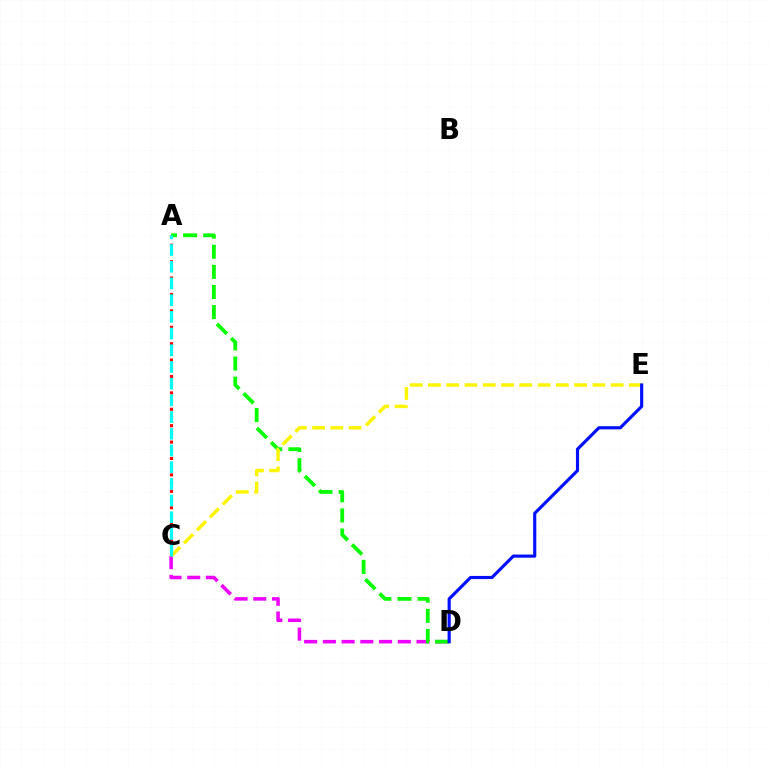{('C', 'D'): [{'color': '#ee00ff', 'line_style': 'dashed', 'thickness': 2.54}], ('A', 'C'): [{'color': '#ff0000', 'line_style': 'dotted', 'thickness': 2.23}, {'color': '#00fff6', 'line_style': 'dashed', 'thickness': 2.27}], ('A', 'D'): [{'color': '#08ff00', 'line_style': 'dashed', 'thickness': 2.73}], ('C', 'E'): [{'color': '#fcf500', 'line_style': 'dashed', 'thickness': 2.48}], ('D', 'E'): [{'color': '#0010ff', 'line_style': 'solid', 'thickness': 2.27}]}